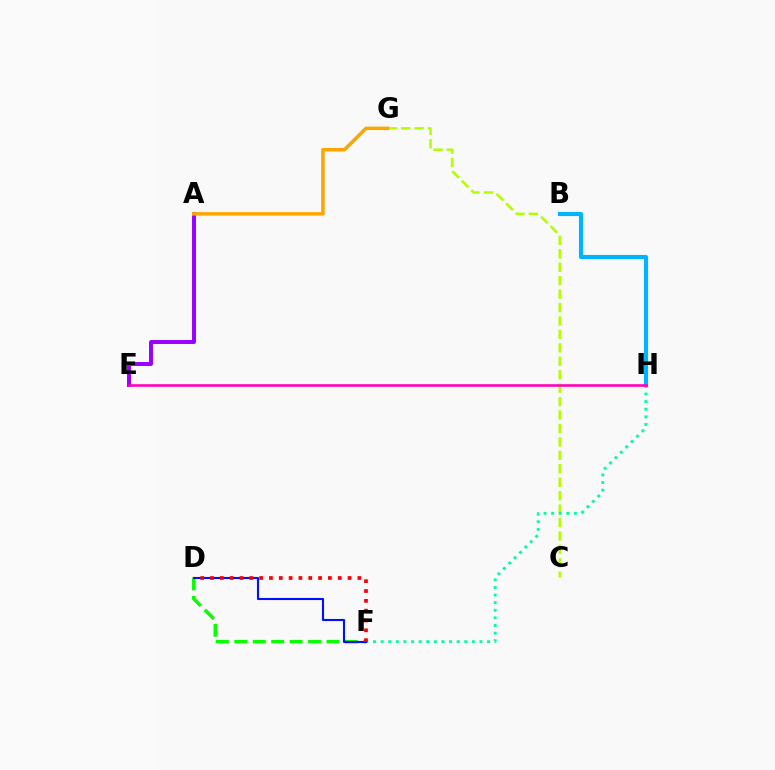{('A', 'E'): [{'color': '#9b00ff', 'line_style': 'solid', 'thickness': 2.84}], ('C', 'G'): [{'color': '#b3ff00', 'line_style': 'dashed', 'thickness': 1.83}], ('D', 'F'): [{'color': '#08ff00', 'line_style': 'dashed', 'thickness': 2.5}, {'color': '#0010ff', 'line_style': 'solid', 'thickness': 1.52}, {'color': '#ff0000', 'line_style': 'dotted', 'thickness': 2.67}], ('F', 'H'): [{'color': '#00ff9d', 'line_style': 'dotted', 'thickness': 2.07}], ('B', 'H'): [{'color': '#00b5ff', 'line_style': 'solid', 'thickness': 2.97}], ('E', 'H'): [{'color': '#ff00bd', 'line_style': 'solid', 'thickness': 1.88}], ('A', 'G'): [{'color': '#ffa500', 'line_style': 'solid', 'thickness': 2.5}]}